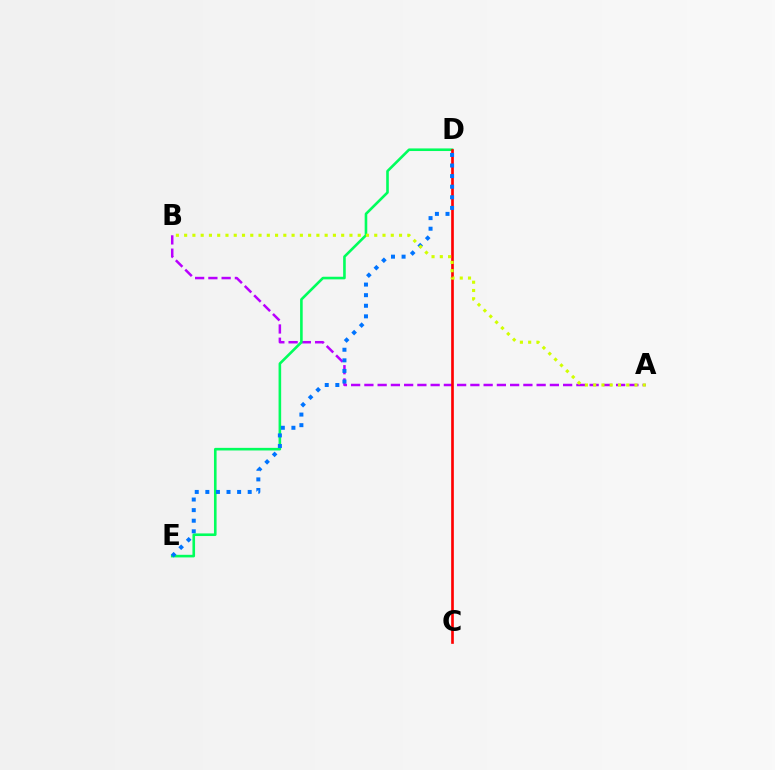{('A', 'B'): [{'color': '#b900ff', 'line_style': 'dashed', 'thickness': 1.8}, {'color': '#d1ff00', 'line_style': 'dotted', 'thickness': 2.25}], ('D', 'E'): [{'color': '#00ff5c', 'line_style': 'solid', 'thickness': 1.88}, {'color': '#0074ff', 'line_style': 'dotted', 'thickness': 2.88}], ('C', 'D'): [{'color': '#ff0000', 'line_style': 'solid', 'thickness': 1.92}]}